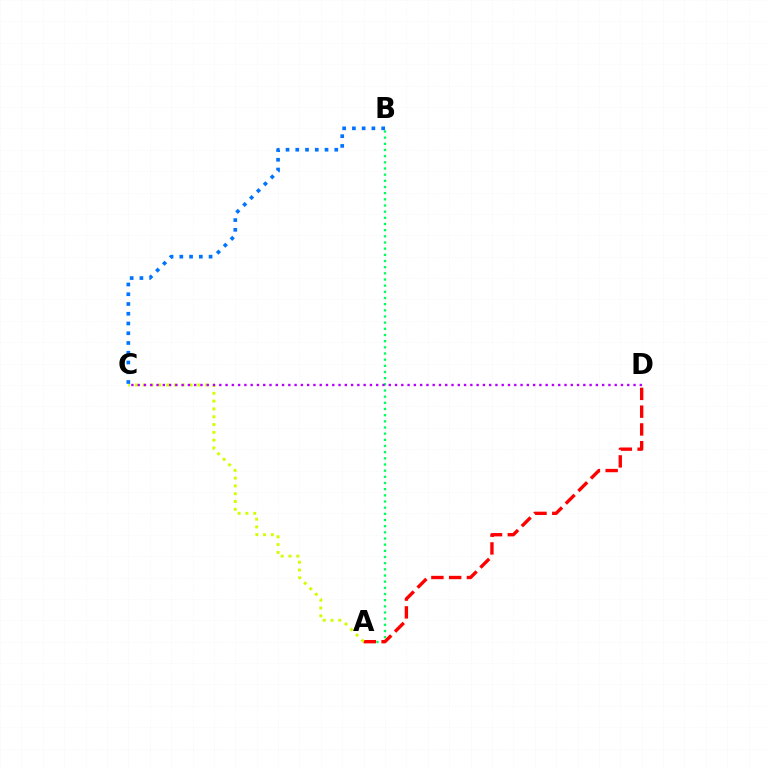{('A', 'B'): [{'color': '#00ff5c', 'line_style': 'dotted', 'thickness': 1.68}], ('A', 'D'): [{'color': '#ff0000', 'line_style': 'dashed', 'thickness': 2.42}], ('A', 'C'): [{'color': '#d1ff00', 'line_style': 'dotted', 'thickness': 2.12}], ('C', 'D'): [{'color': '#b900ff', 'line_style': 'dotted', 'thickness': 1.71}], ('B', 'C'): [{'color': '#0074ff', 'line_style': 'dotted', 'thickness': 2.65}]}